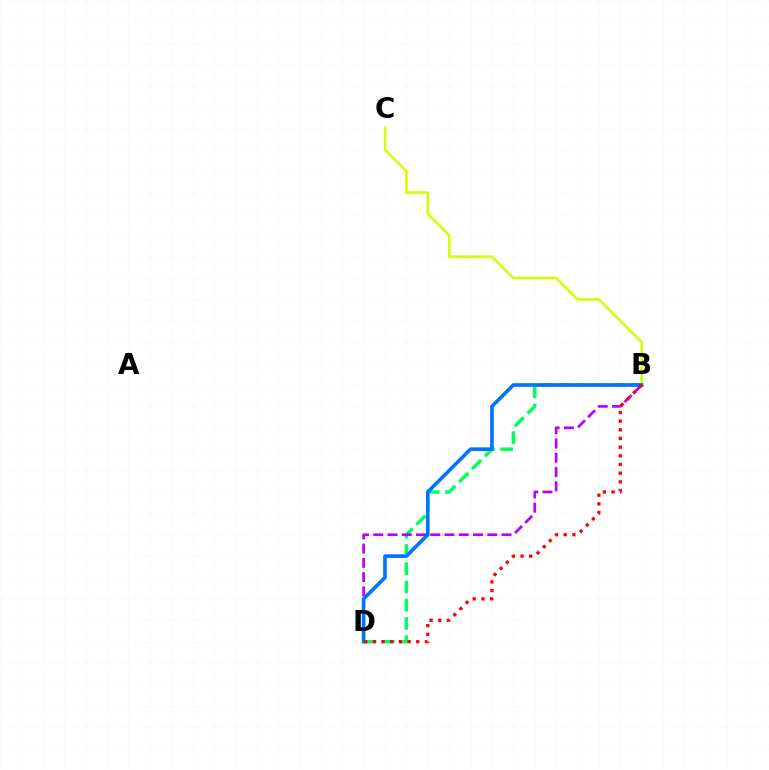{('B', 'D'): [{'color': '#00ff5c', 'line_style': 'dashed', 'thickness': 2.48}, {'color': '#b900ff', 'line_style': 'dashed', 'thickness': 1.94}, {'color': '#0074ff', 'line_style': 'solid', 'thickness': 2.62}, {'color': '#ff0000', 'line_style': 'dotted', 'thickness': 2.36}], ('B', 'C'): [{'color': '#d1ff00', 'line_style': 'solid', 'thickness': 1.84}]}